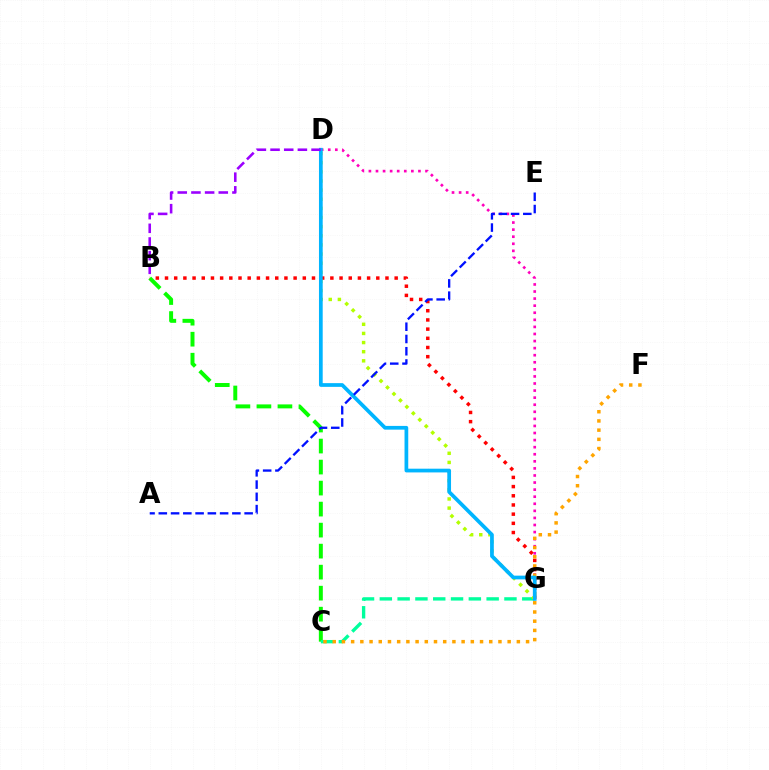{('D', 'G'): [{'color': '#ff00bd', 'line_style': 'dotted', 'thickness': 1.92}, {'color': '#b3ff00', 'line_style': 'dotted', 'thickness': 2.48}, {'color': '#00b5ff', 'line_style': 'solid', 'thickness': 2.68}], ('B', 'C'): [{'color': '#08ff00', 'line_style': 'dashed', 'thickness': 2.85}], ('C', 'G'): [{'color': '#00ff9d', 'line_style': 'dashed', 'thickness': 2.42}], ('B', 'G'): [{'color': '#ff0000', 'line_style': 'dotted', 'thickness': 2.5}], ('C', 'F'): [{'color': '#ffa500', 'line_style': 'dotted', 'thickness': 2.5}], ('A', 'E'): [{'color': '#0010ff', 'line_style': 'dashed', 'thickness': 1.67}], ('B', 'D'): [{'color': '#9b00ff', 'line_style': 'dashed', 'thickness': 1.86}]}